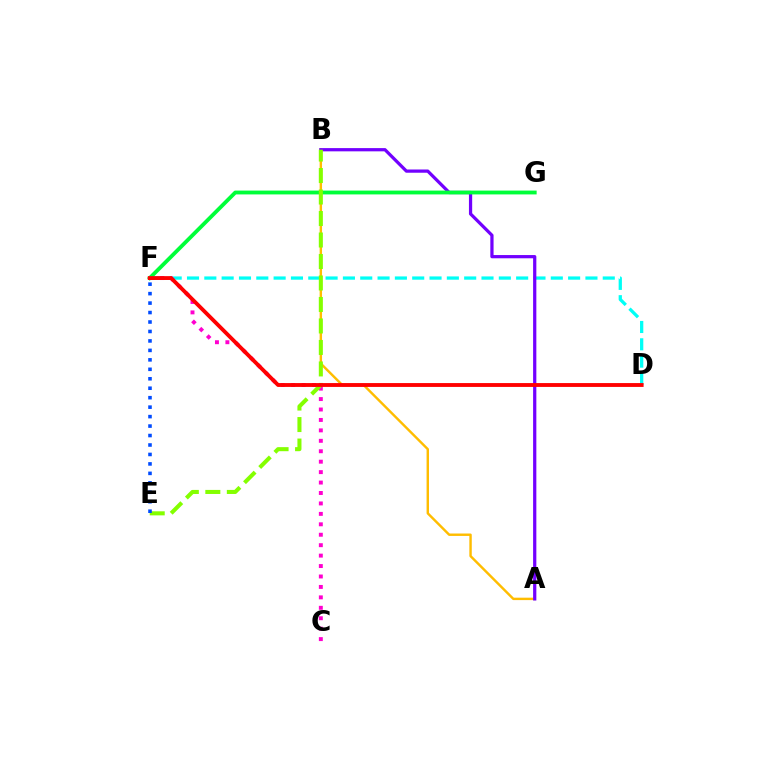{('D', 'F'): [{'color': '#00fff6', 'line_style': 'dashed', 'thickness': 2.35}, {'color': '#ff0000', 'line_style': 'solid', 'thickness': 2.77}], ('C', 'F'): [{'color': '#ff00cf', 'line_style': 'dotted', 'thickness': 2.84}], ('A', 'B'): [{'color': '#ffbd00', 'line_style': 'solid', 'thickness': 1.74}, {'color': '#7200ff', 'line_style': 'solid', 'thickness': 2.33}], ('F', 'G'): [{'color': '#00ff39', 'line_style': 'solid', 'thickness': 2.76}], ('B', 'E'): [{'color': '#84ff00', 'line_style': 'dashed', 'thickness': 2.92}], ('E', 'F'): [{'color': '#004bff', 'line_style': 'dotted', 'thickness': 2.57}]}